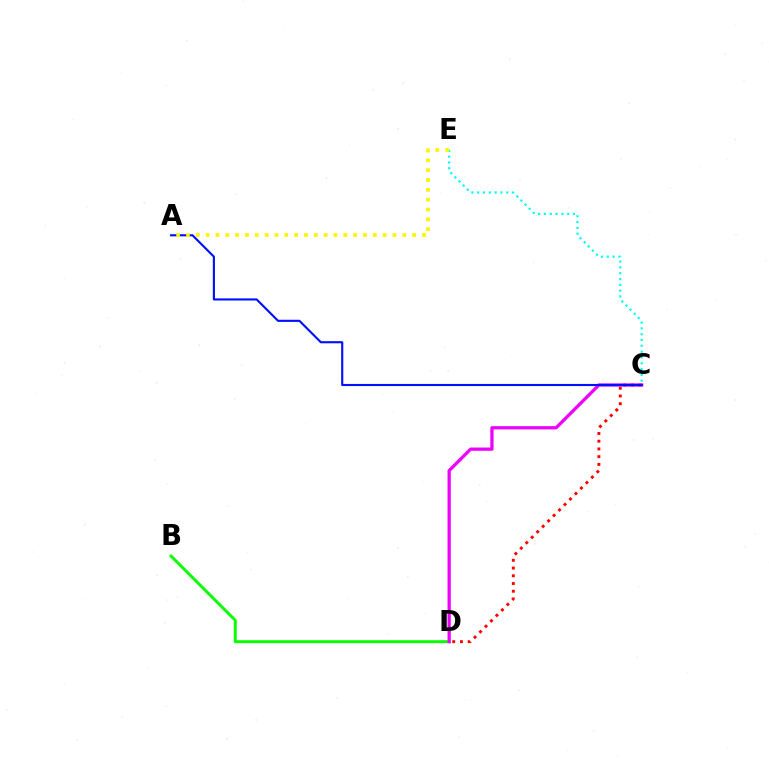{('C', 'E'): [{'color': '#00fff6', 'line_style': 'dotted', 'thickness': 1.58}], ('B', 'D'): [{'color': '#08ff00', 'line_style': 'solid', 'thickness': 2.13}], ('C', 'D'): [{'color': '#ff0000', 'line_style': 'dotted', 'thickness': 2.1}, {'color': '#ee00ff', 'line_style': 'solid', 'thickness': 2.34}], ('A', 'C'): [{'color': '#0010ff', 'line_style': 'solid', 'thickness': 1.53}], ('A', 'E'): [{'color': '#fcf500', 'line_style': 'dotted', 'thickness': 2.67}]}